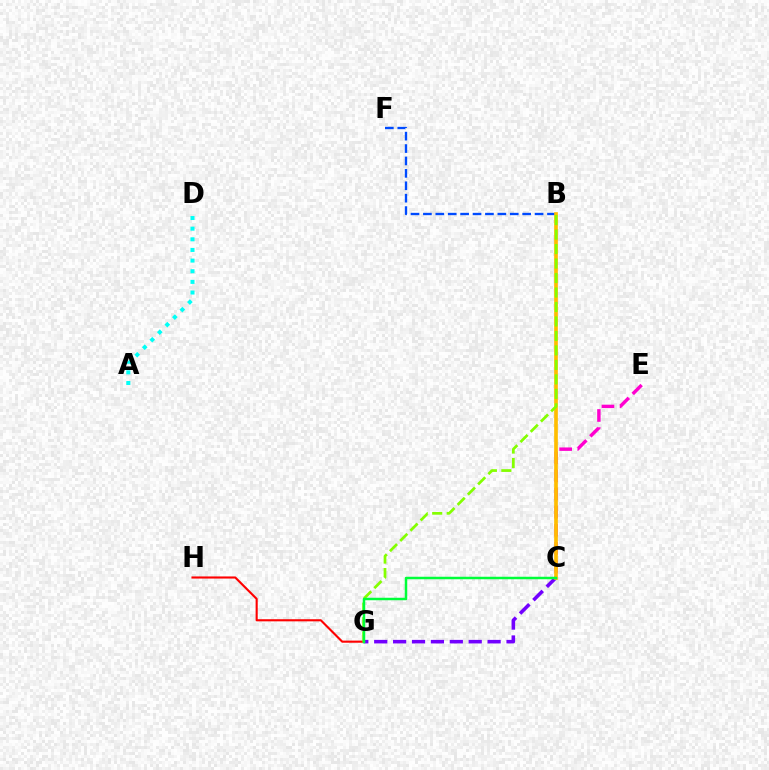{('B', 'F'): [{'color': '#004bff', 'line_style': 'dashed', 'thickness': 1.69}], ('C', 'E'): [{'color': '#ff00cf', 'line_style': 'dashed', 'thickness': 2.46}], ('G', 'H'): [{'color': '#ff0000', 'line_style': 'solid', 'thickness': 1.52}], ('C', 'G'): [{'color': '#7200ff', 'line_style': 'dashed', 'thickness': 2.57}, {'color': '#00ff39', 'line_style': 'solid', 'thickness': 1.79}], ('B', 'C'): [{'color': '#ffbd00', 'line_style': 'solid', 'thickness': 2.64}], ('A', 'D'): [{'color': '#00fff6', 'line_style': 'dotted', 'thickness': 2.89}], ('B', 'G'): [{'color': '#84ff00', 'line_style': 'dashed', 'thickness': 1.97}]}